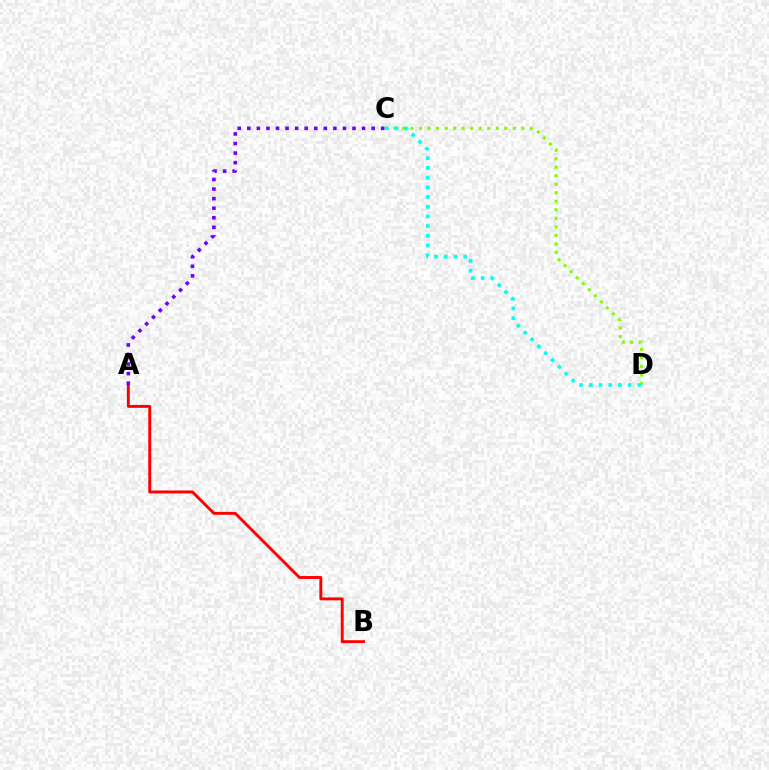{('C', 'D'): [{'color': '#84ff00', 'line_style': 'dotted', 'thickness': 2.32}, {'color': '#00fff6', 'line_style': 'dotted', 'thickness': 2.64}], ('A', 'B'): [{'color': '#ff0000', 'line_style': 'solid', 'thickness': 2.09}], ('A', 'C'): [{'color': '#7200ff', 'line_style': 'dotted', 'thickness': 2.6}]}